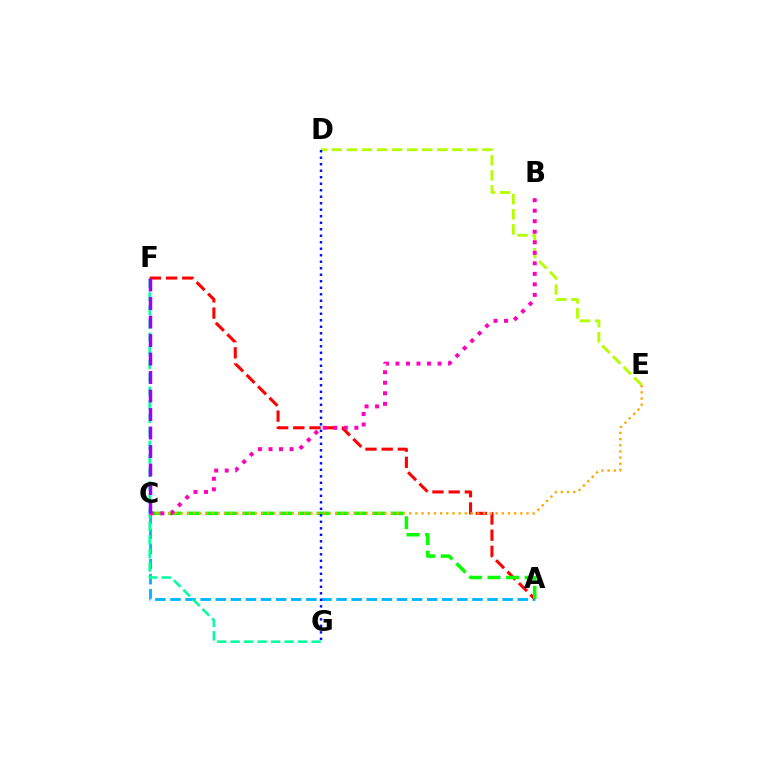{('A', 'C'): [{'color': '#00b5ff', 'line_style': 'dashed', 'thickness': 2.05}, {'color': '#08ff00', 'line_style': 'dashed', 'thickness': 2.52}], ('F', 'G'): [{'color': '#00ff9d', 'line_style': 'dashed', 'thickness': 1.83}], ('A', 'F'): [{'color': '#ff0000', 'line_style': 'dashed', 'thickness': 2.2}], ('D', 'E'): [{'color': '#b3ff00', 'line_style': 'dashed', 'thickness': 2.05}], ('C', 'E'): [{'color': '#ffa500', 'line_style': 'dotted', 'thickness': 1.68}], ('B', 'C'): [{'color': '#ff00bd', 'line_style': 'dotted', 'thickness': 2.86}], ('C', 'F'): [{'color': '#9b00ff', 'line_style': 'dashed', 'thickness': 2.51}], ('D', 'G'): [{'color': '#0010ff', 'line_style': 'dotted', 'thickness': 1.77}]}